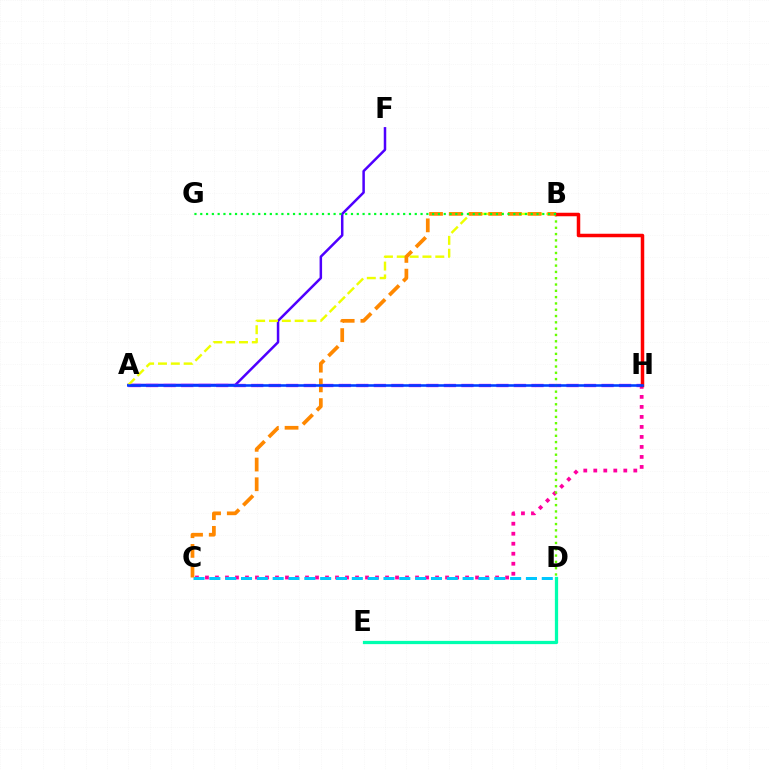{('C', 'H'): [{'color': '#ff00a0', 'line_style': 'dotted', 'thickness': 2.72}], ('A', 'F'): [{'color': '#4f00ff', 'line_style': 'solid', 'thickness': 1.8}], ('C', 'D'): [{'color': '#00c7ff', 'line_style': 'dashed', 'thickness': 2.15}], ('A', 'H'): [{'color': '#d600ff', 'line_style': 'dashed', 'thickness': 2.38}, {'color': '#003fff', 'line_style': 'solid', 'thickness': 1.86}], ('B', 'D'): [{'color': '#66ff00', 'line_style': 'dotted', 'thickness': 1.71}], ('D', 'E'): [{'color': '#00ffaf', 'line_style': 'solid', 'thickness': 2.34}], ('A', 'B'): [{'color': '#eeff00', 'line_style': 'dashed', 'thickness': 1.74}], ('B', 'H'): [{'color': '#ff0000', 'line_style': 'solid', 'thickness': 2.52}], ('B', 'C'): [{'color': '#ff8800', 'line_style': 'dashed', 'thickness': 2.68}], ('B', 'G'): [{'color': '#00ff27', 'line_style': 'dotted', 'thickness': 1.58}]}